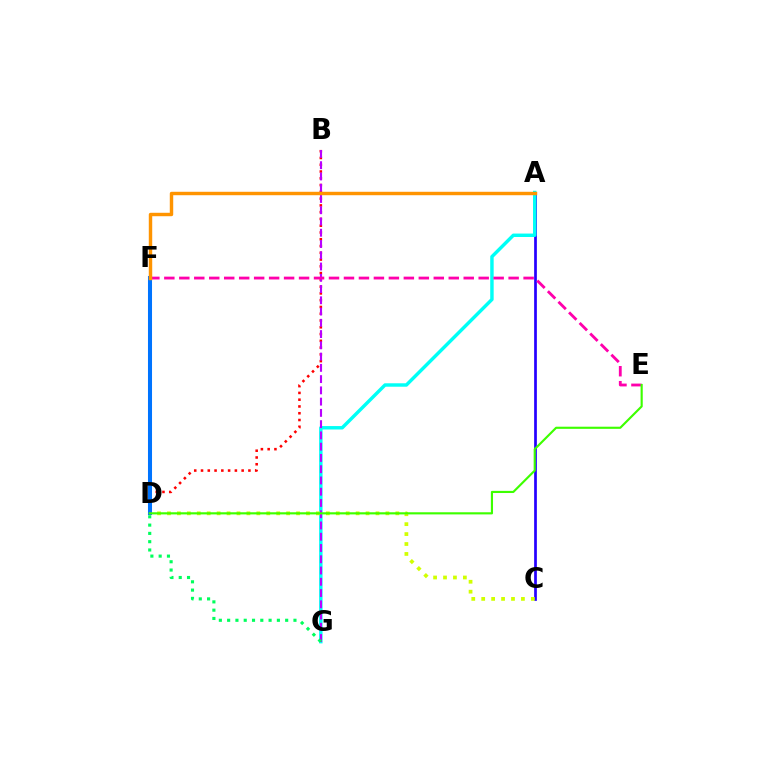{('A', 'C'): [{'color': '#2500ff', 'line_style': 'solid', 'thickness': 1.96}], ('B', 'D'): [{'color': '#ff0000', 'line_style': 'dotted', 'thickness': 1.84}], ('A', 'G'): [{'color': '#00fff6', 'line_style': 'solid', 'thickness': 2.47}], ('C', 'D'): [{'color': '#d1ff00', 'line_style': 'dotted', 'thickness': 2.7}], ('B', 'G'): [{'color': '#b900ff', 'line_style': 'dashed', 'thickness': 1.53}], ('D', 'G'): [{'color': '#00ff5c', 'line_style': 'dotted', 'thickness': 2.25}], ('D', 'F'): [{'color': '#0074ff', 'line_style': 'solid', 'thickness': 2.92}], ('E', 'F'): [{'color': '#ff00ac', 'line_style': 'dashed', 'thickness': 2.03}], ('A', 'F'): [{'color': '#ff9400', 'line_style': 'solid', 'thickness': 2.47}], ('D', 'E'): [{'color': '#3dff00', 'line_style': 'solid', 'thickness': 1.54}]}